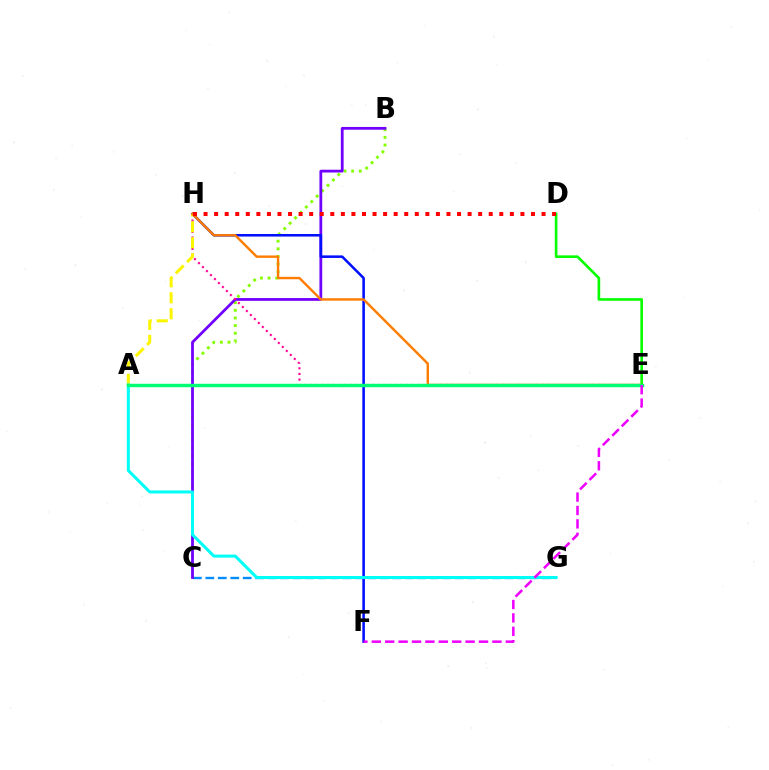{('C', 'G'): [{'color': '#008cff', 'line_style': 'dashed', 'thickness': 1.69}], ('B', 'C'): [{'color': '#84ff00', 'line_style': 'dotted', 'thickness': 2.08}, {'color': '#7200ff', 'line_style': 'solid', 'thickness': 2.0}], ('F', 'H'): [{'color': '#0010ff', 'line_style': 'solid', 'thickness': 1.84}], ('D', 'E'): [{'color': '#08ff00', 'line_style': 'solid', 'thickness': 1.9}], ('E', 'H'): [{'color': '#ff0094', 'line_style': 'dotted', 'thickness': 1.53}, {'color': '#ff7c00', 'line_style': 'solid', 'thickness': 1.73}], ('A', 'H'): [{'color': '#fcf500', 'line_style': 'dashed', 'thickness': 2.17}], ('A', 'G'): [{'color': '#00fff6', 'line_style': 'solid', 'thickness': 2.17}], ('D', 'H'): [{'color': '#ff0000', 'line_style': 'dotted', 'thickness': 2.87}], ('A', 'E'): [{'color': '#00ff74', 'line_style': 'solid', 'thickness': 2.48}], ('E', 'F'): [{'color': '#ee00ff', 'line_style': 'dashed', 'thickness': 1.82}]}